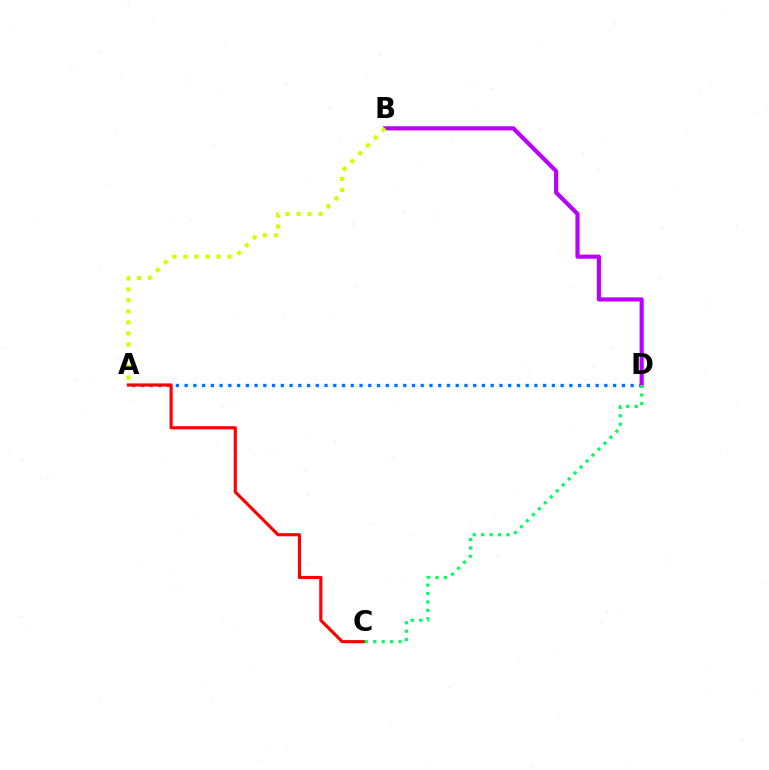{('A', 'D'): [{'color': '#0074ff', 'line_style': 'dotted', 'thickness': 2.38}], ('A', 'C'): [{'color': '#ff0000', 'line_style': 'solid', 'thickness': 2.26}], ('B', 'D'): [{'color': '#b900ff', 'line_style': 'solid', 'thickness': 2.99}], ('A', 'B'): [{'color': '#d1ff00', 'line_style': 'dotted', 'thickness': 3.0}], ('C', 'D'): [{'color': '#00ff5c', 'line_style': 'dotted', 'thickness': 2.29}]}